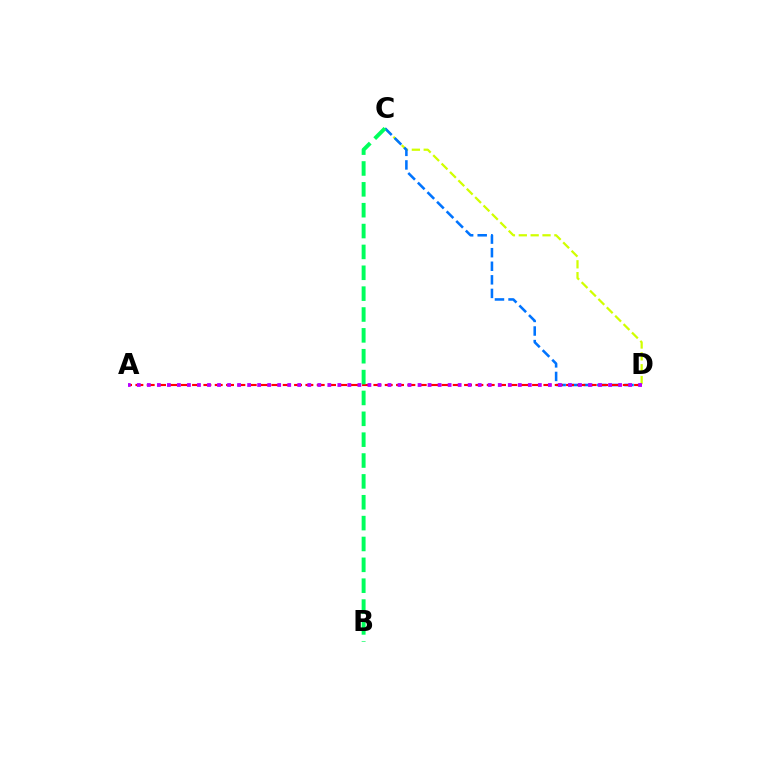{('C', 'D'): [{'color': '#d1ff00', 'line_style': 'dashed', 'thickness': 1.61}, {'color': '#0074ff', 'line_style': 'dashed', 'thickness': 1.84}], ('A', 'D'): [{'color': '#ff0000', 'line_style': 'dashed', 'thickness': 1.54}, {'color': '#b900ff', 'line_style': 'dotted', 'thickness': 2.72}], ('B', 'C'): [{'color': '#00ff5c', 'line_style': 'dashed', 'thickness': 2.83}]}